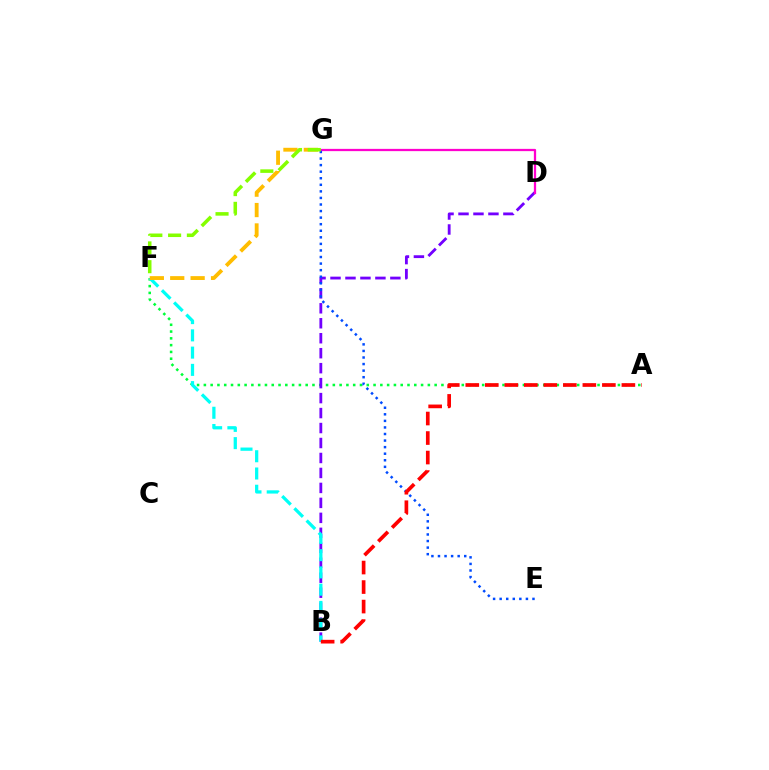{('A', 'F'): [{'color': '#00ff39', 'line_style': 'dotted', 'thickness': 1.84}], ('B', 'D'): [{'color': '#7200ff', 'line_style': 'dashed', 'thickness': 2.03}], ('D', 'G'): [{'color': '#ff00cf', 'line_style': 'solid', 'thickness': 1.63}], ('B', 'F'): [{'color': '#00fff6', 'line_style': 'dashed', 'thickness': 2.34}], ('E', 'G'): [{'color': '#004bff', 'line_style': 'dotted', 'thickness': 1.78}], ('F', 'G'): [{'color': '#ffbd00', 'line_style': 'dashed', 'thickness': 2.77}, {'color': '#84ff00', 'line_style': 'dashed', 'thickness': 2.55}], ('A', 'B'): [{'color': '#ff0000', 'line_style': 'dashed', 'thickness': 2.65}]}